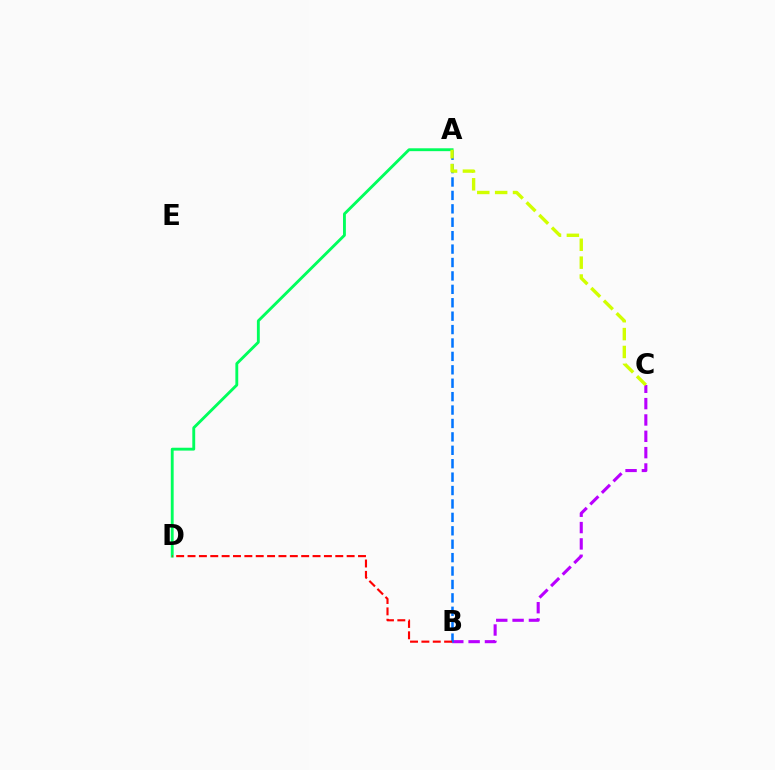{('B', 'C'): [{'color': '#b900ff', 'line_style': 'dashed', 'thickness': 2.22}], ('A', 'D'): [{'color': '#00ff5c', 'line_style': 'solid', 'thickness': 2.06}], ('A', 'B'): [{'color': '#0074ff', 'line_style': 'dashed', 'thickness': 1.82}], ('A', 'C'): [{'color': '#d1ff00', 'line_style': 'dashed', 'thickness': 2.43}], ('B', 'D'): [{'color': '#ff0000', 'line_style': 'dashed', 'thickness': 1.54}]}